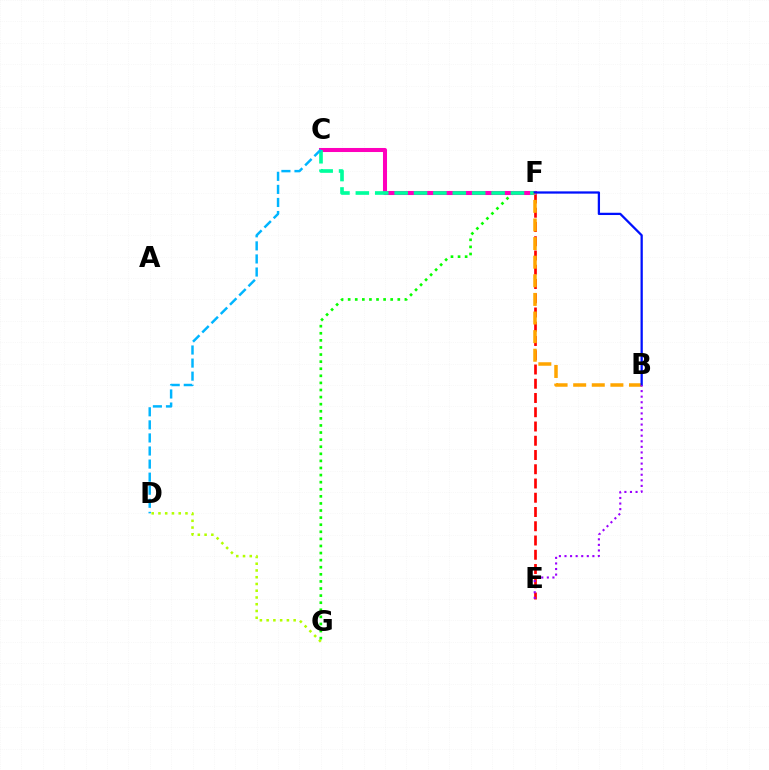{('E', 'F'): [{'color': '#ff0000', 'line_style': 'dashed', 'thickness': 1.94}], ('D', 'G'): [{'color': '#b3ff00', 'line_style': 'dotted', 'thickness': 1.83}], ('F', 'G'): [{'color': '#08ff00', 'line_style': 'dotted', 'thickness': 1.93}], ('C', 'F'): [{'color': '#ff00bd', 'line_style': 'solid', 'thickness': 2.92}, {'color': '#00ff9d', 'line_style': 'dashed', 'thickness': 2.63}], ('B', 'F'): [{'color': '#ffa500', 'line_style': 'dashed', 'thickness': 2.53}, {'color': '#0010ff', 'line_style': 'solid', 'thickness': 1.63}], ('C', 'D'): [{'color': '#00b5ff', 'line_style': 'dashed', 'thickness': 1.78}], ('B', 'E'): [{'color': '#9b00ff', 'line_style': 'dotted', 'thickness': 1.52}]}